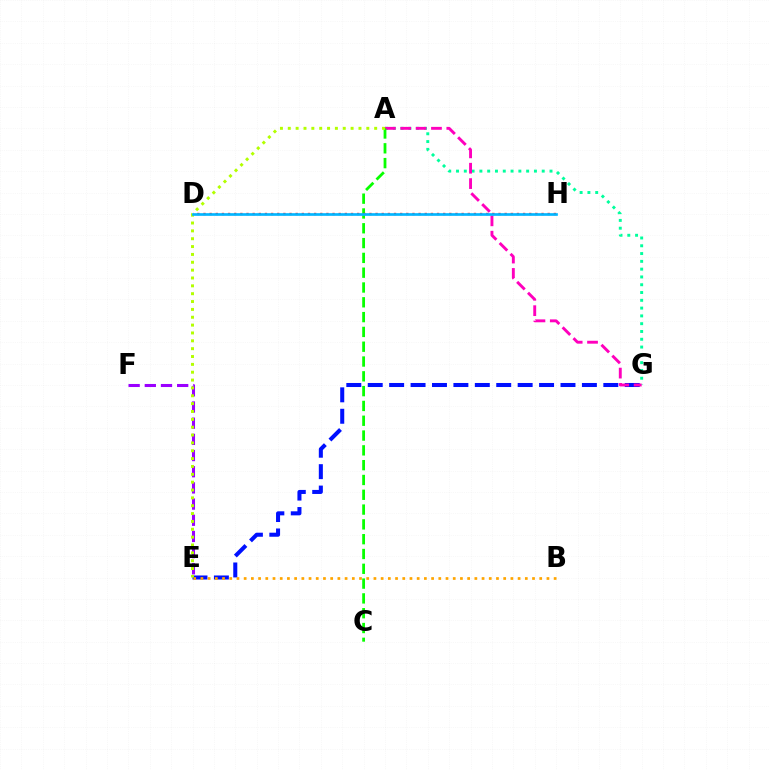{('E', 'G'): [{'color': '#0010ff', 'line_style': 'dashed', 'thickness': 2.91}], ('A', 'G'): [{'color': '#00ff9d', 'line_style': 'dotted', 'thickness': 2.12}, {'color': '#ff00bd', 'line_style': 'dashed', 'thickness': 2.09}], ('B', 'E'): [{'color': '#ffa500', 'line_style': 'dotted', 'thickness': 1.96}], ('A', 'C'): [{'color': '#08ff00', 'line_style': 'dashed', 'thickness': 2.01}], ('E', 'F'): [{'color': '#9b00ff', 'line_style': 'dashed', 'thickness': 2.2}], ('D', 'H'): [{'color': '#ff0000', 'line_style': 'dotted', 'thickness': 1.67}, {'color': '#00b5ff', 'line_style': 'solid', 'thickness': 1.92}], ('A', 'E'): [{'color': '#b3ff00', 'line_style': 'dotted', 'thickness': 2.13}]}